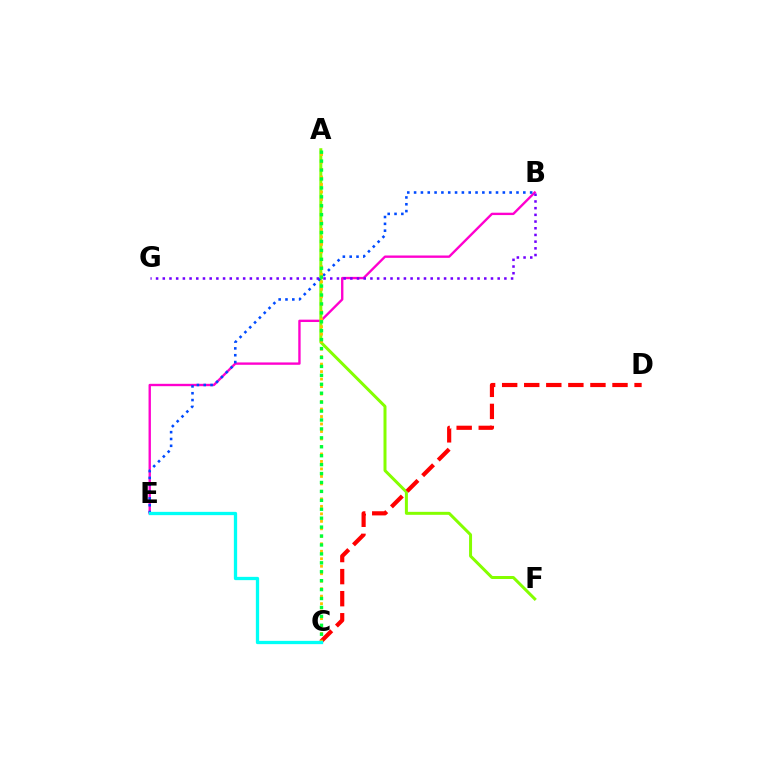{('B', 'E'): [{'color': '#ff00cf', 'line_style': 'solid', 'thickness': 1.7}, {'color': '#004bff', 'line_style': 'dotted', 'thickness': 1.85}], ('A', 'F'): [{'color': '#84ff00', 'line_style': 'solid', 'thickness': 2.15}], ('C', 'D'): [{'color': '#ff0000', 'line_style': 'dashed', 'thickness': 3.0}], ('A', 'C'): [{'color': '#ffbd00', 'line_style': 'dotted', 'thickness': 2.03}, {'color': '#00ff39', 'line_style': 'dotted', 'thickness': 2.43}], ('B', 'G'): [{'color': '#7200ff', 'line_style': 'dotted', 'thickness': 1.82}], ('C', 'E'): [{'color': '#00fff6', 'line_style': 'solid', 'thickness': 2.37}]}